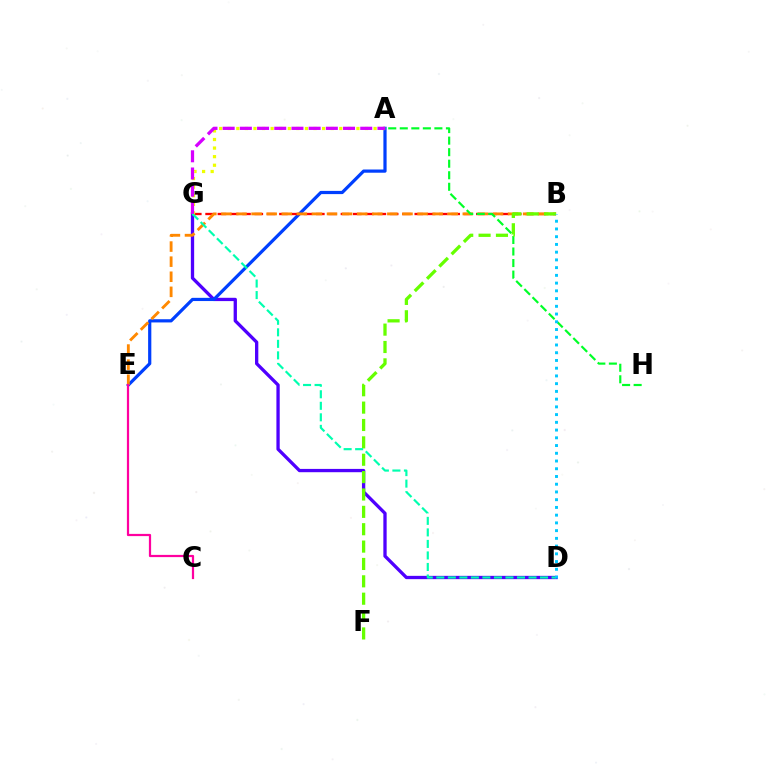{('D', 'G'): [{'color': '#4f00ff', 'line_style': 'solid', 'thickness': 2.38}, {'color': '#00ffaf', 'line_style': 'dashed', 'thickness': 1.57}], ('A', 'E'): [{'color': '#003fff', 'line_style': 'solid', 'thickness': 2.31}], ('B', 'G'): [{'color': '#ff0000', 'line_style': 'dashed', 'thickness': 1.67}], ('B', 'E'): [{'color': '#ff8800', 'line_style': 'dashed', 'thickness': 2.05}], ('A', 'H'): [{'color': '#00ff27', 'line_style': 'dashed', 'thickness': 1.57}], ('A', 'G'): [{'color': '#eeff00', 'line_style': 'dotted', 'thickness': 2.33}, {'color': '#d600ff', 'line_style': 'dashed', 'thickness': 2.34}], ('B', 'F'): [{'color': '#66ff00', 'line_style': 'dashed', 'thickness': 2.36}], ('C', 'E'): [{'color': '#ff00a0', 'line_style': 'solid', 'thickness': 1.6}], ('B', 'D'): [{'color': '#00c7ff', 'line_style': 'dotted', 'thickness': 2.1}]}